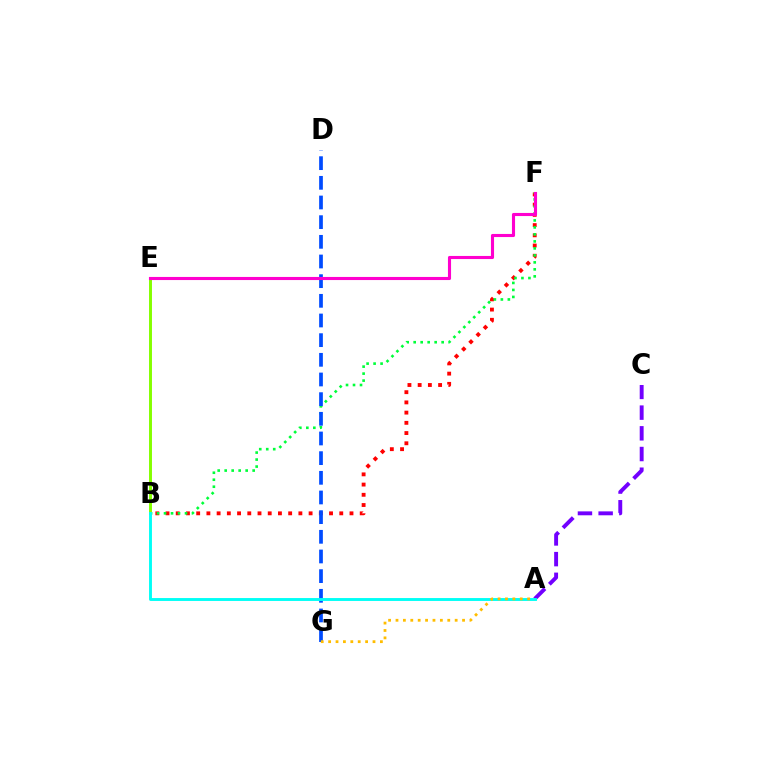{('A', 'C'): [{'color': '#7200ff', 'line_style': 'dashed', 'thickness': 2.81}], ('B', 'F'): [{'color': '#ff0000', 'line_style': 'dotted', 'thickness': 2.78}, {'color': '#00ff39', 'line_style': 'dotted', 'thickness': 1.9}], ('D', 'G'): [{'color': '#004bff', 'line_style': 'dashed', 'thickness': 2.67}], ('B', 'E'): [{'color': '#84ff00', 'line_style': 'solid', 'thickness': 2.12}], ('A', 'B'): [{'color': '#00fff6', 'line_style': 'solid', 'thickness': 2.09}], ('E', 'F'): [{'color': '#ff00cf', 'line_style': 'solid', 'thickness': 2.23}], ('A', 'G'): [{'color': '#ffbd00', 'line_style': 'dotted', 'thickness': 2.01}]}